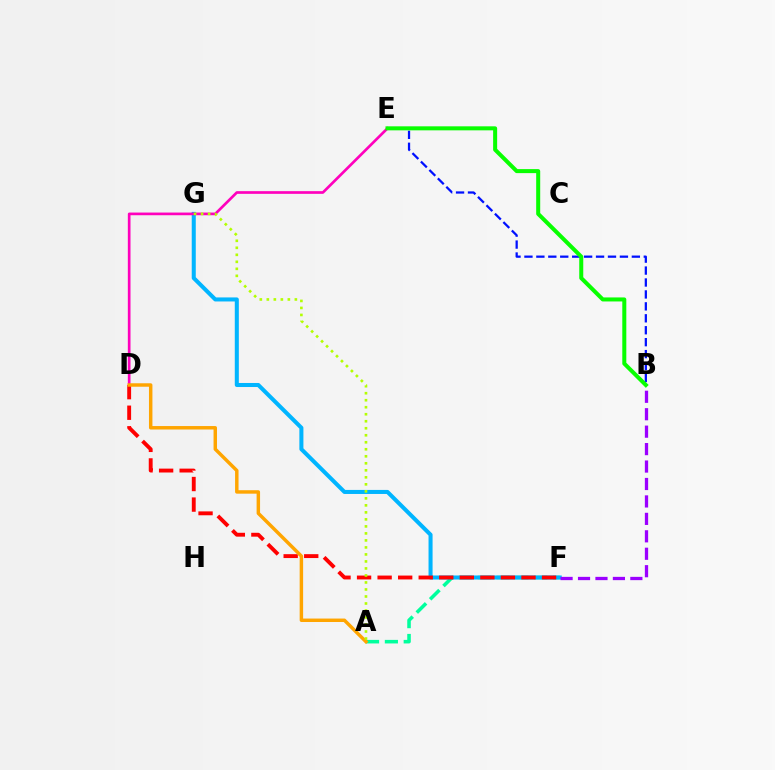{('A', 'F'): [{'color': '#00ff9d', 'line_style': 'dashed', 'thickness': 2.56}], ('F', 'G'): [{'color': '#00b5ff', 'line_style': 'solid', 'thickness': 2.91}], ('D', 'E'): [{'color': '#ff00bd', 'line_style': 'solid', 'thickness': 1.93}], ('D', 'F'): [{'color': '#ff0000', 'line_style': 'dashed', 'thickness': 2.79}], ('B', 'E'): [{'color': '#0010ff', 'line_style': 'dashed', 'thickness': 1.62}, {'color': '#08ff00', 'line_style': 'solid', 'thickness': 2.89}], ('A', 'D'): [{'color': '#ffa500', 'line_style': 'solid', 'thickness': 2.49}], ('A', 'G'): [{'color': '#b3ff00', 'line_style': 'dotted', 'thickness': 1.9}], ('B', 'F'): [{'color': '#9b00ff', 'line_style': 'dashed', 'thickness': 2.37}]}